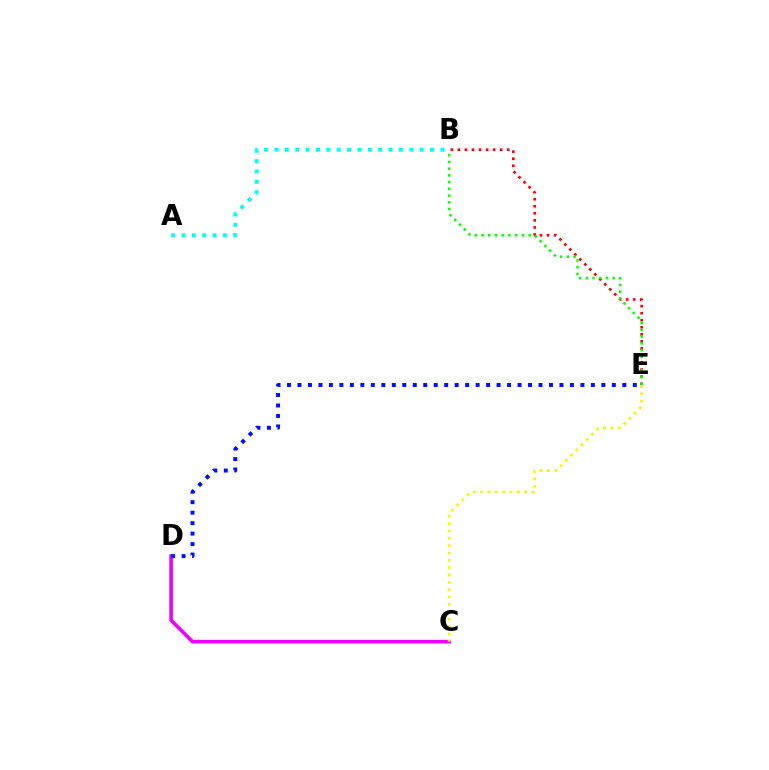{('B', 'E'): [{'color': '#ff0000', 'line_style': 'dotted', 'thickness': 1.92}, {'color': '#08ff00', 'line_style': 'dotted', 'thickness': 1.83}], ('A', 'B'): [{'color': '#00fff6', 'line_style': 'dotted', 'thickness': 2.82}], ('C', 'D'): [{'color': '#ee00ff', 'line_style': 'solid', 'thickness': 2.6}], ('C', 'E'): [{'color': '#fcf500', 'line_style': 'dotted', 'thickness': 2.0}], ('D', 'E'): [{'color': '#0010ff', 'line_style': 'dotted', 'thickness': 2.85}]}